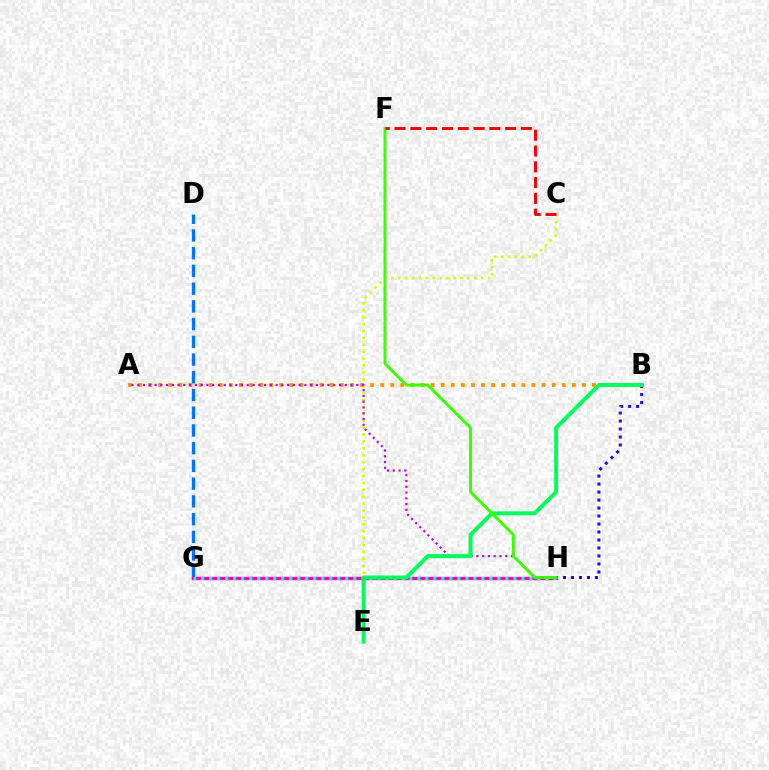{('D', 'G'): [{'color': '#0074ff', 'line_style': 'dashed', 'thickness': 2.41}], ('C', 'E'): [{'color': '#d1ff00', 'line_style': 'dotted', 'thickness': 1.88}], ('A', 'B'): [{'color': '#ff9400', 'line_style': 'dotted', 'thickness': 2.74}], ('G', 'H'): [{'color': '#ff00ac', 'line_style': 'solid', 'thickness': 2.39}, {'color': '#00fff6', 'line_style': 'dotted', 'thickness': 2.18}], ('A', 'H'): [{'color': '#b900ff', 'line_style': 'dotted', 'thickness': 1.57}], ('B', 'H'): [{'color': '#2500ff', 'line_style': 'dotted', 'thickness': 2.17}], ('B', 'E'): [{'color': '#00ff5c', 'line_style': 'solid', 'thickness': 2.88}], ('F', 'H'): [{'color': '#3dff00', 'line_style': 'solid', 'thickness': 2.15}], ('C', 'F'): [{'color': '#ff0000', 'line_style': 'dashed', 'thickness': 2.15}]}